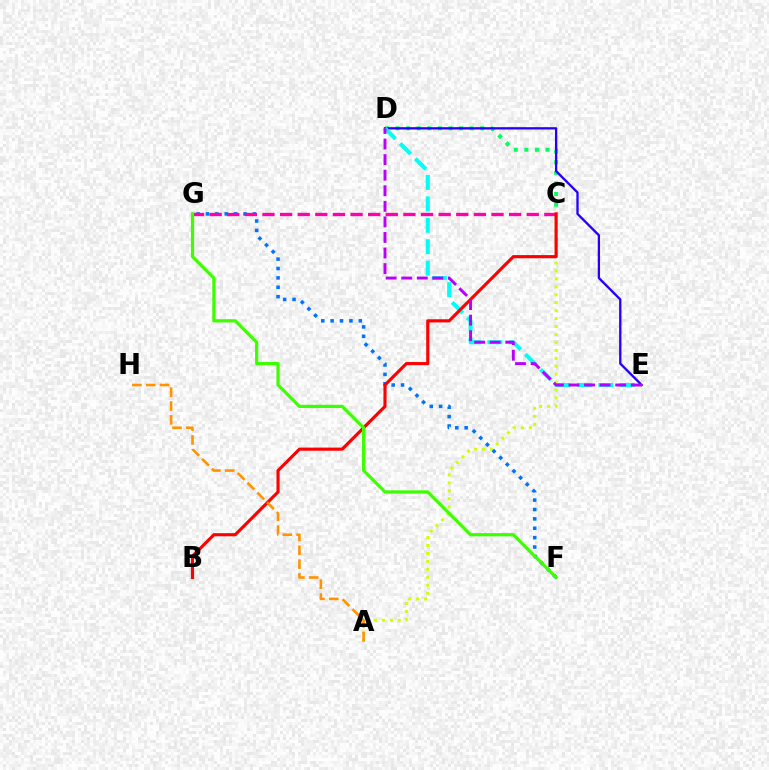{('C', 'D'): [{'color': '#00ff5c', 'line_style': 'dotted', 'thickness': 2.88}], ('D', 'E'): [{'color': '#2500ff', 'line_style': 'solid', 'thickness': 1.66}, {'color': '#00fff6', 'line_style': 'dashed', 'thickness': 2.91}, {'color': '#b900ff', 'line_style': 'dashed', 'thickness': 2.12}], ('A', 'C'): [{'color': '#d1ff00', 'line_style': 'dotted', 'thickness': 2.16}], ('F', 'G'): [{'color': '#0074ff', 'line_style': 'dotted', 'thickness': 2.55}, {'color': '#3dff00', 'line_style': 'solid', 'thickness': 2.32}], ('C', 'G'): [{'color': '#ff00ac', 'line_style': 'dashed', 'thickness': 2.39}], ('B', 'C'): [{'color': '#ff0000', 'line_style': 'solid', 'thickness': 2.27}], ('A', 'H'): [{'color': '#ff9400', 'line_style': 'dashed', 'thickness': 1.88}]}